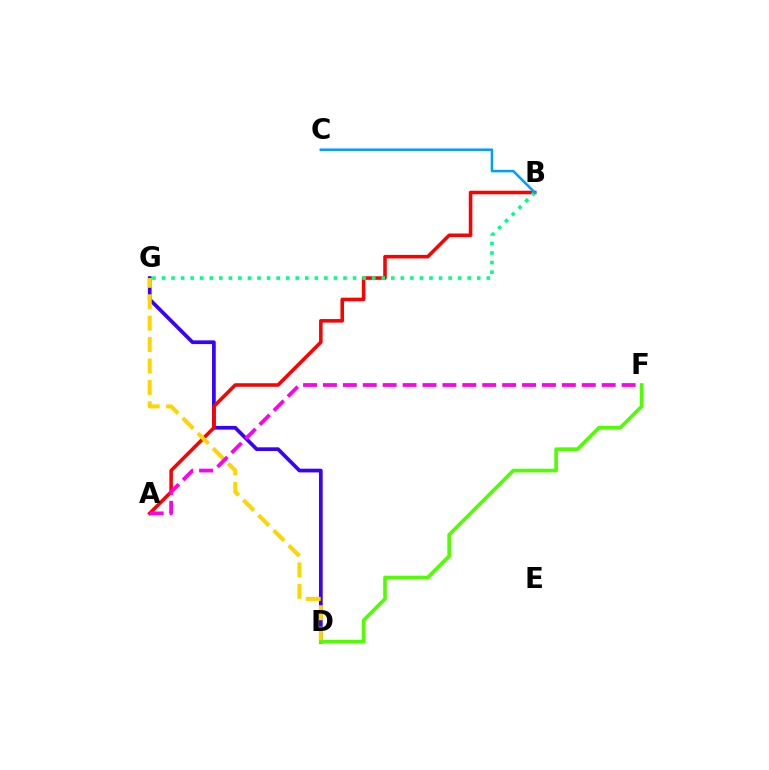{('D', 'G'): [{'color': '#3700ff', 'line_style': 'solid', 'thickness': 2.66}, {'color': '#ffd500', 'line_style': 'dashed', 'thickness': 2.91}], ('A', 'B'): [{'color': '#ff0000', 'line_style': 'solid', 'thickness': 2.56}], ('D', 'F'): [{'color': '#4fff00', 'line_style': 'solid', 'thickness': 2.62}], ('B', 'G'): [{'color': '#00ff86', 'line_style': 'dotted', 'thickness': 2.6}], ('B', 'C'): [{'color': '#009eff', 'line_style': 'solid', 'thickness': 1.82}], ('A', 'F'): [{'color': '#ff00ed', 'line_style': 'dashed', 'thickness': 2.7}]}